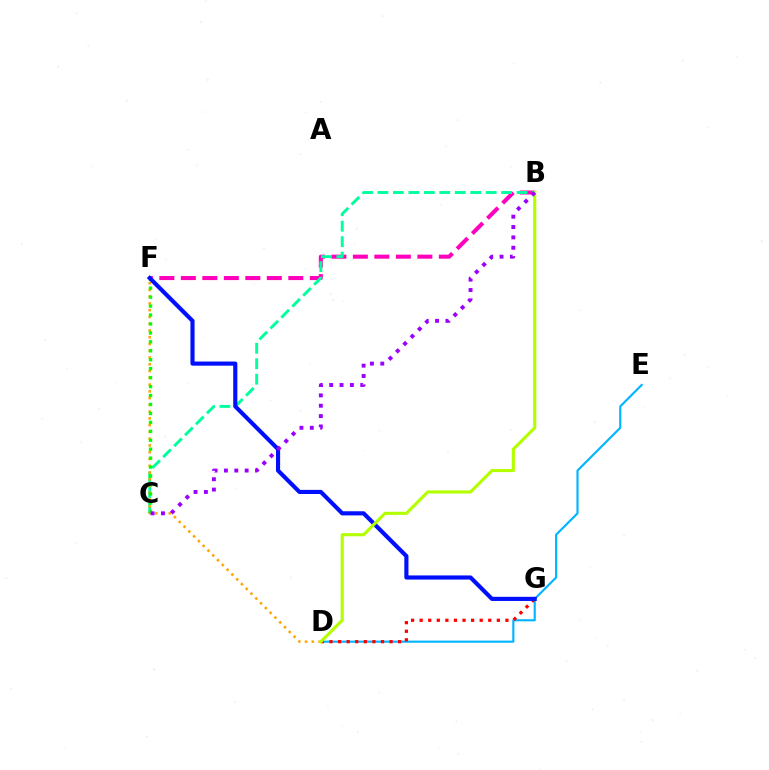{('B', 'F'): [{'color': '#ff00bd', 'line_style': 'dashed', 'thickness': 2.92}], ('B', 'C'): [{'color': '#00ff9d', 'line_style': 'dashed', 'thickness': 2.1}, {'color': '#9b00ff', 'line_style': 'dotted', 'thickness': 2.81}], ('D', 'F'): [{'color': '#ffa500', 'line_style': 'dotted', 'thickness': 1.84}], ('C', 'F'): [{'color': '#08ff00', 'line_style': 'dotted', 'thickness': 2.43}], ('D', 'E'): [{'color': '#00b5ff', 'line_style': 'solid', 'thickness': 1.54}], ('D', 'G'): [{'color': '#ff0000', 'line_style': 'dotted', 'thickness': 2.33}], ('F', 'G'): [{'color': '#0010ff', 'line_style': 'solid', 'thickness': 2.98}], ('B', 'D'): [{'color': '#b3ff00', 'line_style': 'solid', 'thickness': 2.25}]}